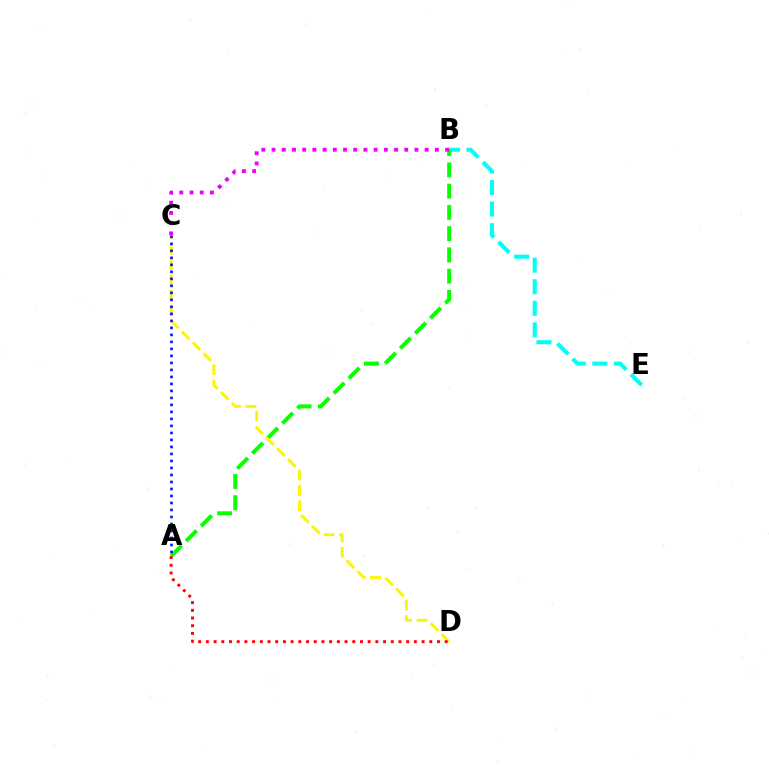{('B', 'E'): [{'color': '#00fff6', 'line_style': 'dashed', 'thickness': 2.93}], ('A', 'B'): [{'color': '#08ff00', 'line_style': 'dashed', 'thickness': 2.89}], ('C', 'D'): [{'color': '#fcf500', 'line_style': 'dashed', 'thickness': 2.08}], ('A', 'D'): [{'color': '#ff0000', 'line_style': 'dotted', 'thickness': 2.09}], ('A', 'C'): [{'color': '#0010ff', 'line_style': 'dotted', 'thickness': 1.9}], ('B', 'C'): [{'color': '#ee00ff', 'line_style': 'dotted', 'thickness': 2.77}]}